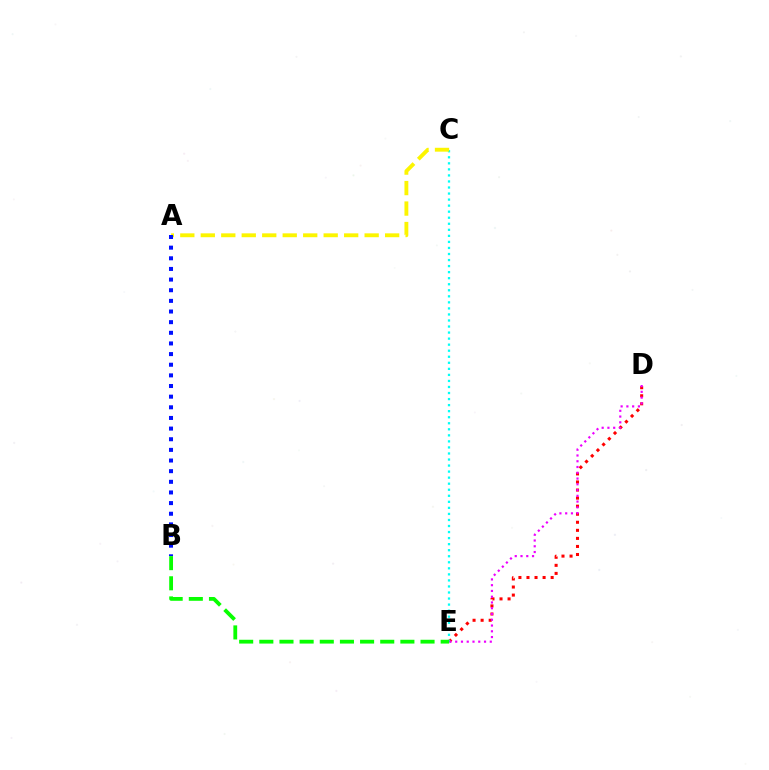{('D', 'E'): [{'color': '#ff0000', 'line_style': 'dotted', 'thickness': 2.19}, {'color': '#ee00ff', 'line_style': 'dotted', 'thickness': 1.57}], ('C', 'E'): [{'color': '#00fff6', 'line_style': 'dotted', 'thickness': 1.64}], ('A', 'C'): [{'color': '#fcf500', 'line_style': 'dashed', 'thickness': 2.78}], ('A', 'B'): [{'color': '#0010ff', 'line_style': 'dotted', 'thickness': 2.89}], ('B', 'E'): [{'color': '#08ff00', 'line_style': 'dashed', 'thickness': 2.74}]}